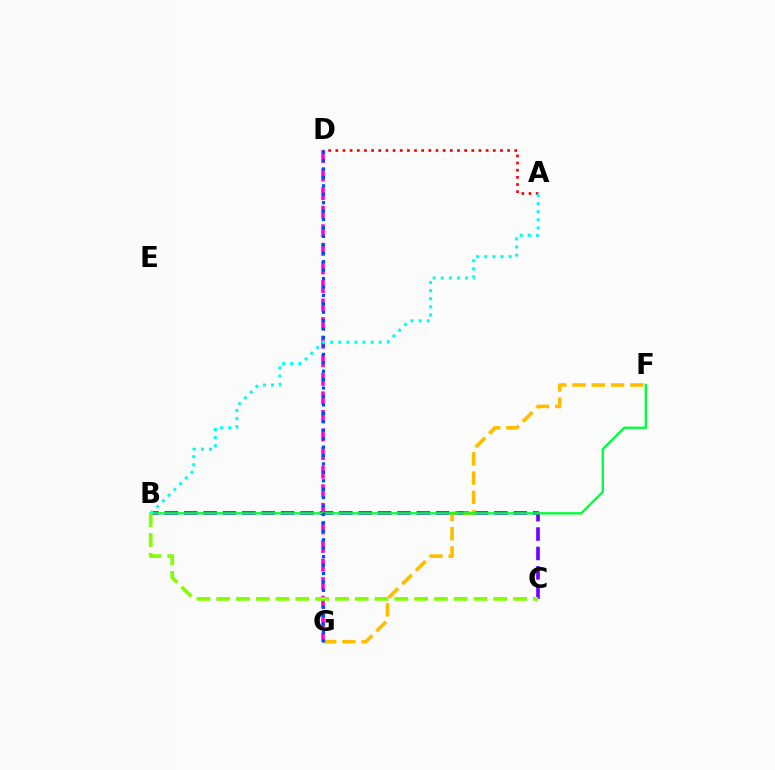{('A', 'D'): [{'color': '#ff0000', 'line_style': 'dotted', 'thickness': 1.94}], ('B', 'C'): [{'color': '#7200ff', 'line_style': 'dashed', 'thickness': 2.63}, {'color': '#84ff00', 'line_style': 'dashed', 'thickness': 2.69}], ('F', 'G'): [{'color': '#ffbd00', 'line_style': 'dashed', 'thickness': 2.62}], ('D', 'G'): [{'color': '#ff00cf', 'line_style': 'dashed', 'thickness': 2.52}, {'color': '#004bff', 'line_style': 'dotted', 'thickness': 2.29}], ('B', 'F'): [{'color': '#00ff39', 'line_style': 'solid', 'thickness': 1.69}], ('A', 'B'): [{'color': '#00fff6', 'line_style': 'dotted', 'thickness': 2.2}]}